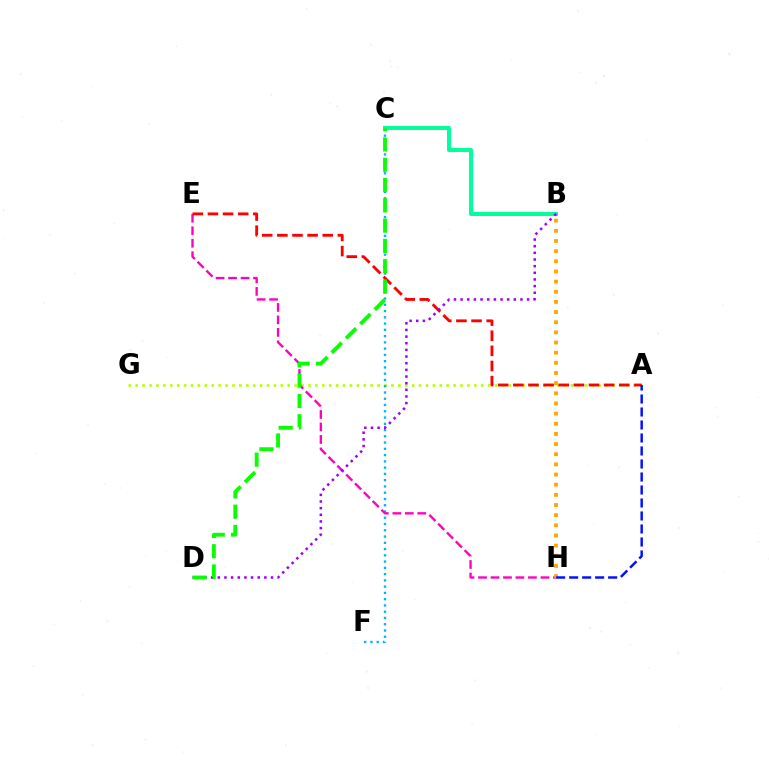{('A', 'G'): [{'color': '#b3ff00', 'line_style': 'dotted', 'thickness': 1.88}], ('C', 'F'): [{'color': '#00b5ff', 'line_style': 'dotted', 'thickness': 1.7}], ('B', 'C'): [{'color': '#00ff9d', 'line_style': 'solid', 'thickness': 2.88}], ('E', 'H'): [{'color': '#ff00bd', 'line_style': 'dashed', 'thickness': 1.7}], ('A', 'E'): [{'color': '#ff0000', 'line_style': 'dashed', 'thickness': 2.06}], ('B', 'D'): [{'color': '#9b00ff', 'line_style': 'dotted', 'thickness': 1.81}], ('B', 'H'): [{'color': '#ffa500', 'line_style': 'dotted', 'thickness': 2.76}], ('A', 'H'): [{'color': '#0010ff', 'line_style': 'dashed', 'thickness': 1.77}], ('C', 'D'): [{'color': '#08ff00', 'line_style': 'dashed', 'thickness': 2.76}]}